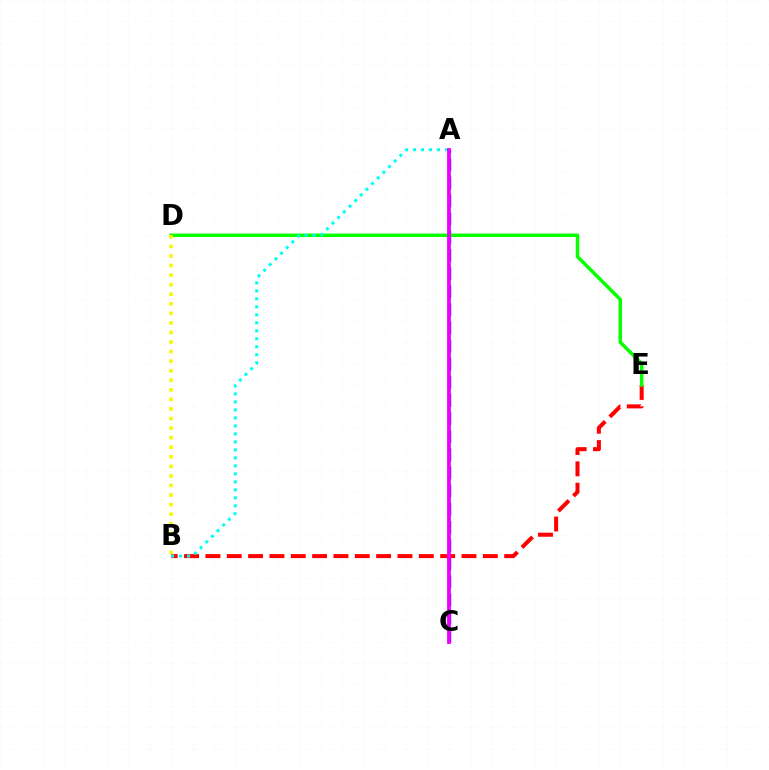{('A', 'C'): [{'color': '#0010ff', 'line_style': 'dashed', 'thickness': 2.46}, {'color': '#ee00ff', 'line_style': 'solid', 'thickness': 2.72}], ('B', 'E'): [{'color': '#ff0000', 'line_style': 'dashed', 'thickness': 2.9}], ('D', 'E'): [{'color': '#08ff00', 'line_style': 'solid', 'thickness': 2.5}], ('A', 'B'): [{'color': '#00fff6', 'line_style': 'dotted', 'thickness': 2.17}], ('B', 'D'): [{'color': '#fcf500', 'line_style': 'dotted', 'thickness': 2.6}]}